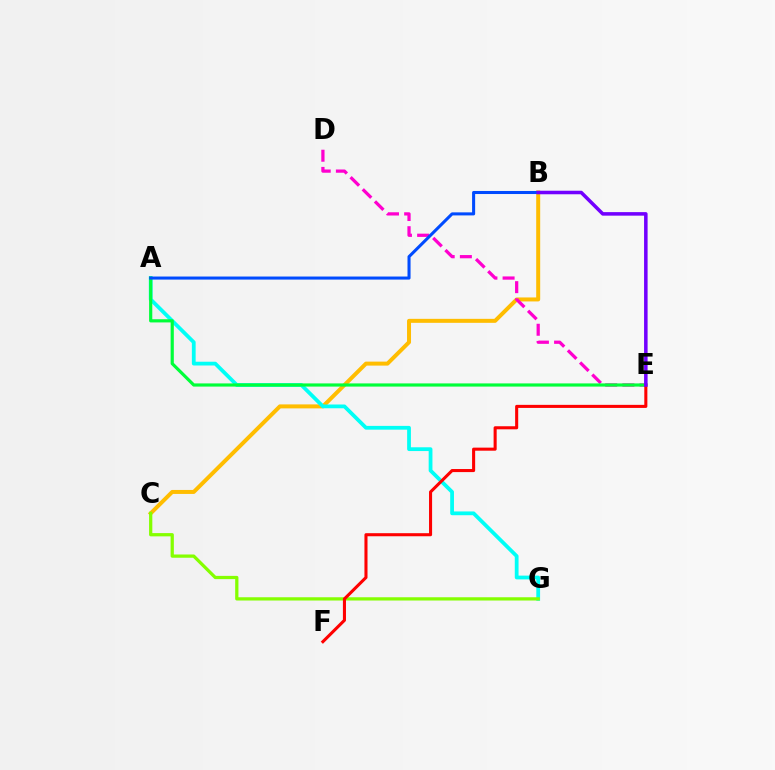{('B', 'C'): [{'color': '#ffbd00', 'line_style': 'solid', 'thickness': 2.87}], ('D', 'E'): [{'color': '#ff00cf', 'line_style': 'dashed', 'thickness': 2.33}], ('A', 'G'): [{'color': '#00fff6', 'line_style': 'solid', 'thickness': 2.72}], ('A', 'E'): [{'color': '#00ff39', 'line_style': 'solid', 'thickness': 2.29}], ('A', 'B'): [{'color': '#004bff', 'line_style': 'solid', 'thickness': 2.2}], ('C', 'G'): [{'color': '#84ff00', 'line_style': 'solid', 'thickness': 2.34}], ('E', 'F'): [{'color': '#ff0000', 'line_style': 'solid', 'thickness': 2.21}], ('B', 'E'): [{'color': '#7200ff', 'line_style': 'solid', 'thickness': 2.54}]}